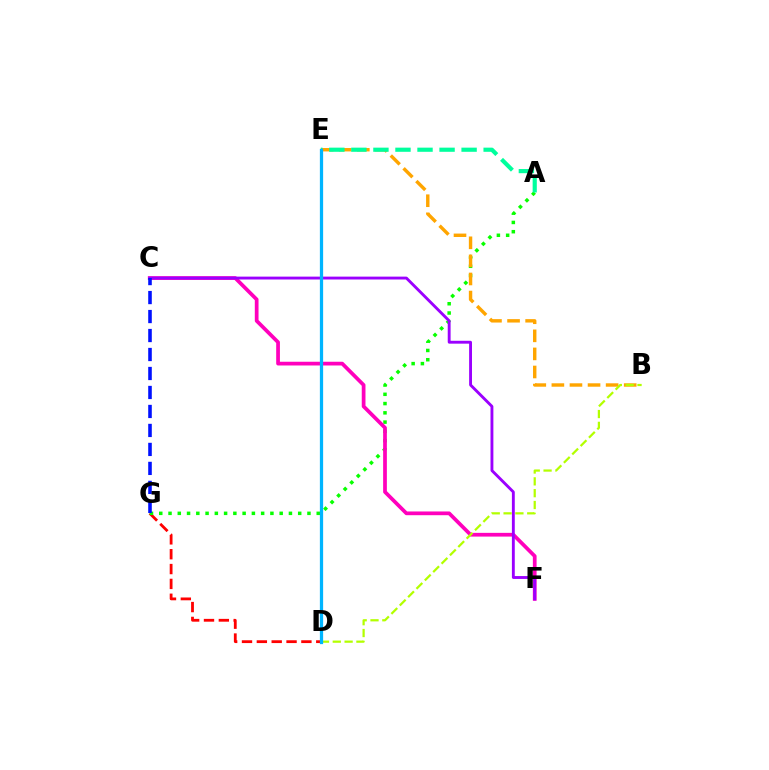{('D', 'G'): [{'color': '#ff0000', 'line_style': 'dashed', 'thickness': 2.02}], ('A', 'G'): [{'color': '#08ff00', 'line_style': 'dotted', 'thickness': 2.52}], ('C', 'F'): [{'color': '#ff00bd', 'line_style': 'solid', 'thickness': 2.69}, {'color': '#9b00ff', 'line_style': 'solid', 'thickness': 2.07}], ('B', 'E'): [{'color': '#ffa500', 'line_style': 'dashed', 'thickness': 2.46}], ('A', 'E'): [{'color': '#00ff9d', 'line_style': 'dashed', 'thickness': 2.99}], ('C', 'G'): [{'color': '#0010ff', 'line_style': 'dashed', 'thickness': 2.58}], ('B', 'D'): [{'color': '#b3ff00', 'line_style': 'dashed', 'thickness': 1.61}], ('D', 'E'): [{'color': '#00b5ff', 'line_style': 'solid', 'thickness': 2.34}]}